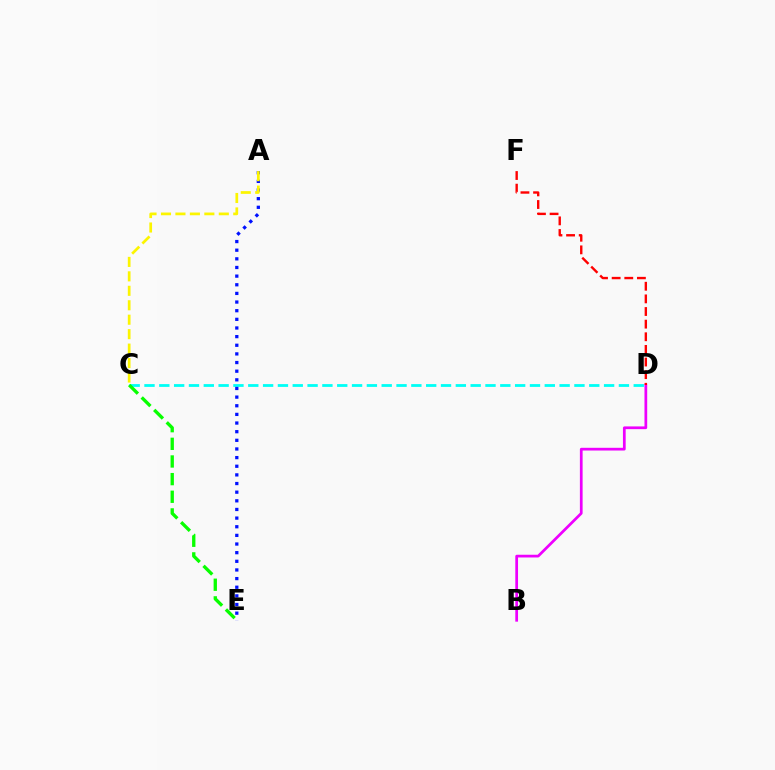{('C', 'D'): [{'color': '#00fff6', 'line_style': 'dashed', 'thickness': 2.01}], ('A', 'E'): [{'color': '#0010ff', 'line_style': 'dotted', 'thickness': 2.35}], ('B', 'D'): [{'color': '#ee00ff', 'line_style': 'solid', 'thickness': 1.97}], ('D', 'F'): [{'color': '#ff0000', 'line_style': 'dashed', 'thickness': 1.72}], ('C', 'E'): [{'color': '#08ff00', 'line_style': 'dashed', 'thickness': 2.4}], ('A', 'C'): [{'color': '#fcf500', 'line_style': 'dashed', 'thickness': 1.96}]}